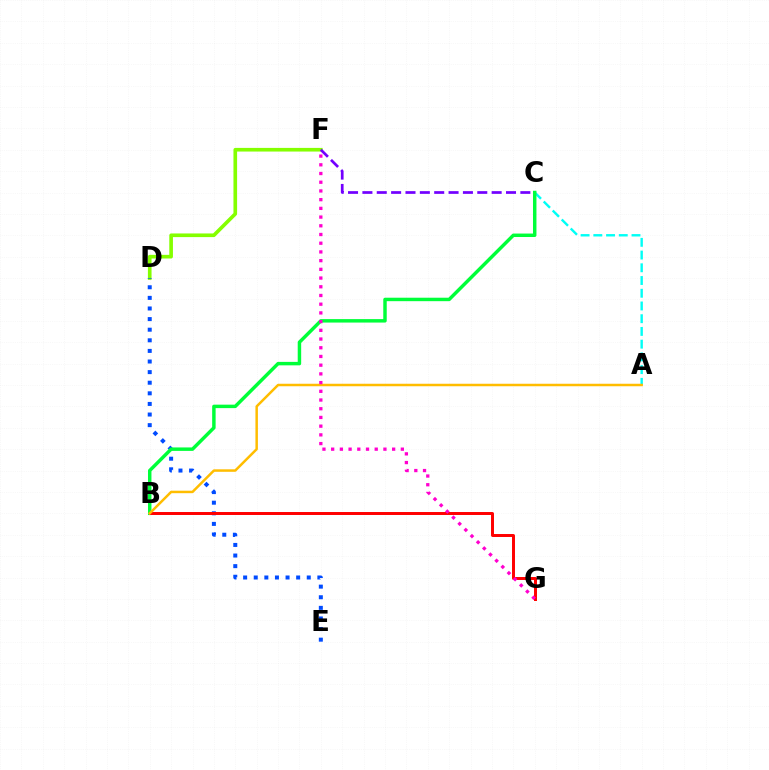{('D', 'F'): [{'color': '#84ff00', 'line_style': 'solid', 'thickness': 2.63}], ('D', 'E'): [{'color': '#004bff', 'line_style': 'dotted', 'thickness': 2.88}], ('C', 'F'): [{'color': '#7200ff', 'line_style': 'dashed', 'thickness': 1.95}], ('A', 'C'): [{'color': '#00fff6', 'line_style': 'dashed', 'thickness': 1.73}], ('B', 'C'): [{'color': '#00ff39', 'line_style': 'solid', 'thickness': 2.49}], ('B', 'G'): [{'color': '#ff0000', 'line_style': 'solid', 'thickness': 2.14}], ('A', 'B'): [{'color': '#ffbd00', 'line_style': 'solid', 'thickness': 1.79}], ('F', 'G'): [{'color': '#ff00cf', 'line_style': 'dotted', 'thickness': 2.37}]}